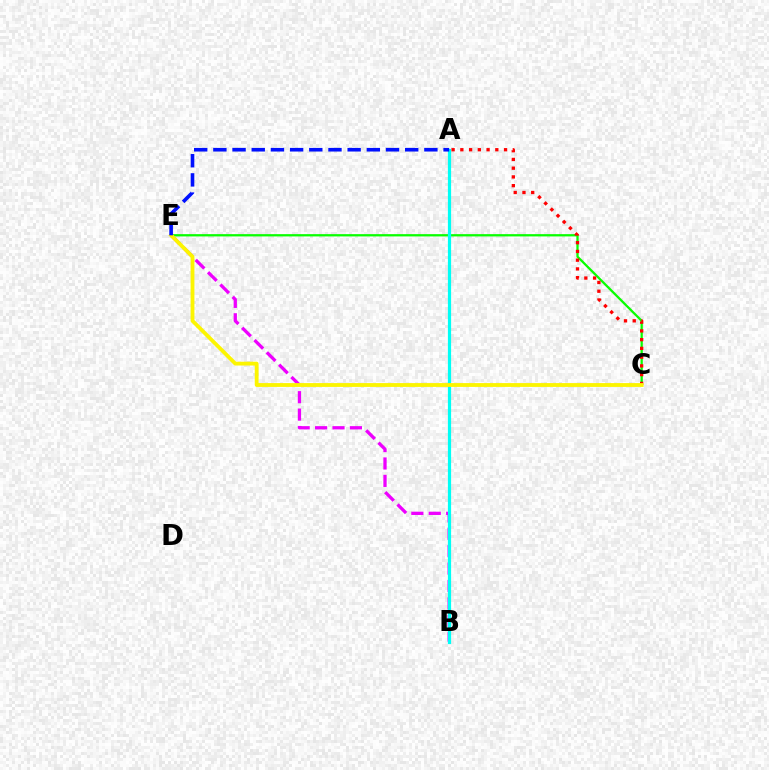{('C', 'E'): [{'color': '#08ff00', 'line_style': 'solid', 'thickness': 1.63}, {'color': '#fcf500', 'line_style': 'solid', 'thickness': 2.75}], ('B', 'E'): [{'color': '#ee00ff', 'line_style': 'dashed', 'thickness': 2.37}], ('A', 'B'): [{'color': '#00fff6', 'line_style': 'solid', 'thickness': 2.31}], ('A', 'C'): [{'color': '#ff0000', 'line_style': 'dotted', 'thickness': 2.37}], ('A', 'E'): [{'color': '#0010ff', 'line_style': 'dashed', 'thickness': 2.61}]}